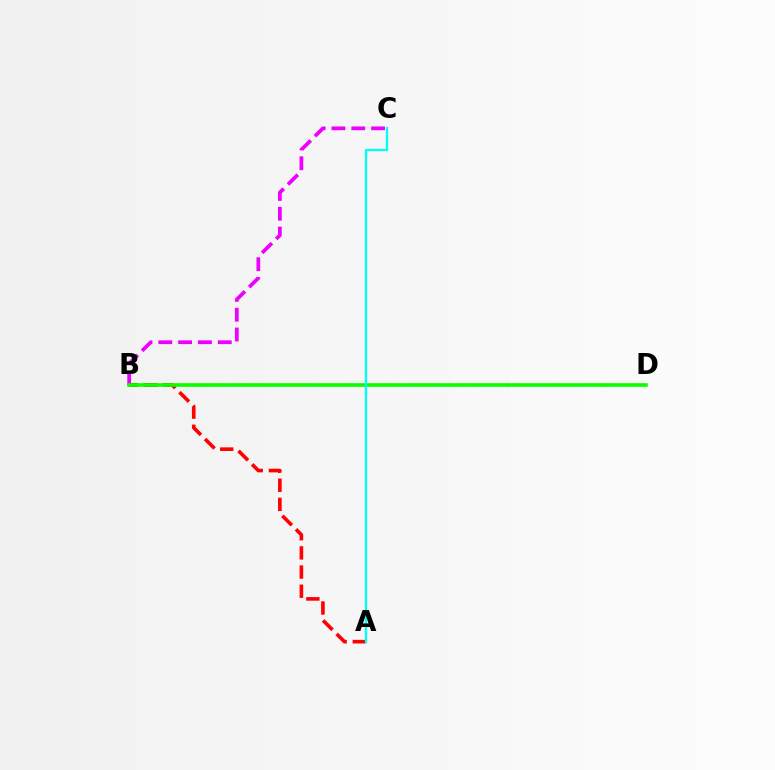{('B', 'C'): [{'color': '#ee00ff', 'line_style': 'dashed', 'thickness': 2.69}], ('B', 'D'): [{'color': '#fcf500', 'line_style': 'dotted', 'thickness': 2.66}, {'color': '#0010ff', 'line_style': 'dotted', 'thickness': 1.58}, {'color': '#08ff00', 'line_style': 'solid', 'thickness': 2.55}], ('A', 'B'): [{'color': '#ff0000', 'line_style': 'dashed', 'thickness': 2.6}], ('A', 'C'): [{'color': '#00fff6', 'line_style': 'solid', 'thickness': 1.66}]}